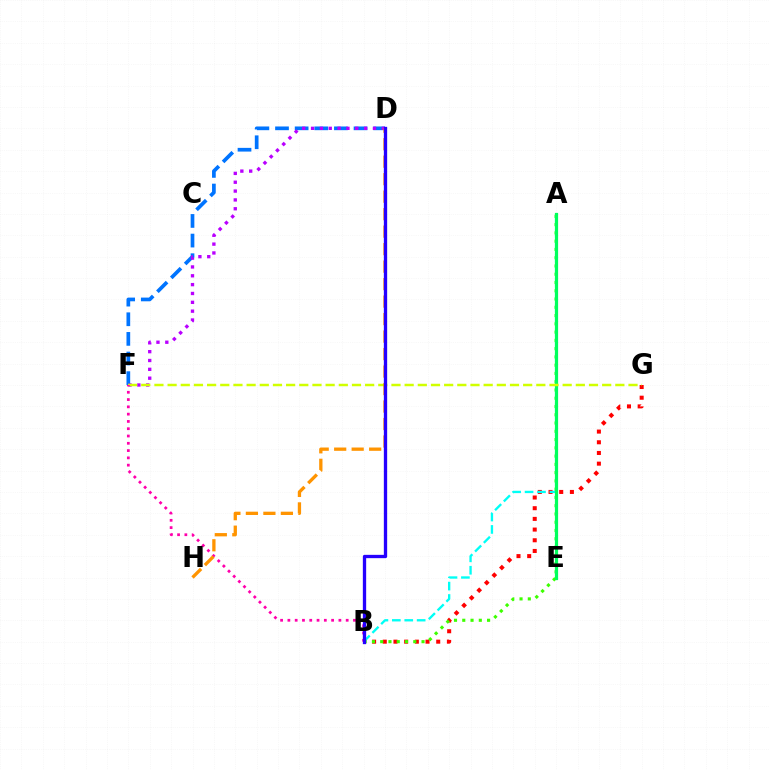{('B', 'G'): [{'color': '#ff0000', 'line_style': 'dotted', 'thickness': 2.9}], ('A', 'B'): [{'color': '#00fff6', 'line_style': 'dashed', 'thickness': 1.69}, {'color': '#3dff00', 'line_style': 'dotted', 'thickness': 2.25}], ('D', 'F'): [{'color': '#0074ff', 'line_style': 'dashed', 'thickness': 2.67}, {'color': '#b900ff', 'line_style': 'dotted', 'thickness': 2.4}], ('A', 'E'): [{'color': '#00ff5c', 'line_style': 'solid', 'thickness': 2.31}], ('F', 'G'): [{'color': '#d1ff00', 'line_style': 'dashed', 'thickness': 1.79}], ('B', 'F'): [{'color': '#ff00ac', 'line_style': 'dotted', 'thickness': 1.98}], ('D', 'H'): [{'color': '#ff9400', 'line_style': 'dashed', 'thickness': 2.38}], ('B', 'D'): [{'color': '#2500ff', 'line_style': 'solid', 'thickness': 2.39}]}